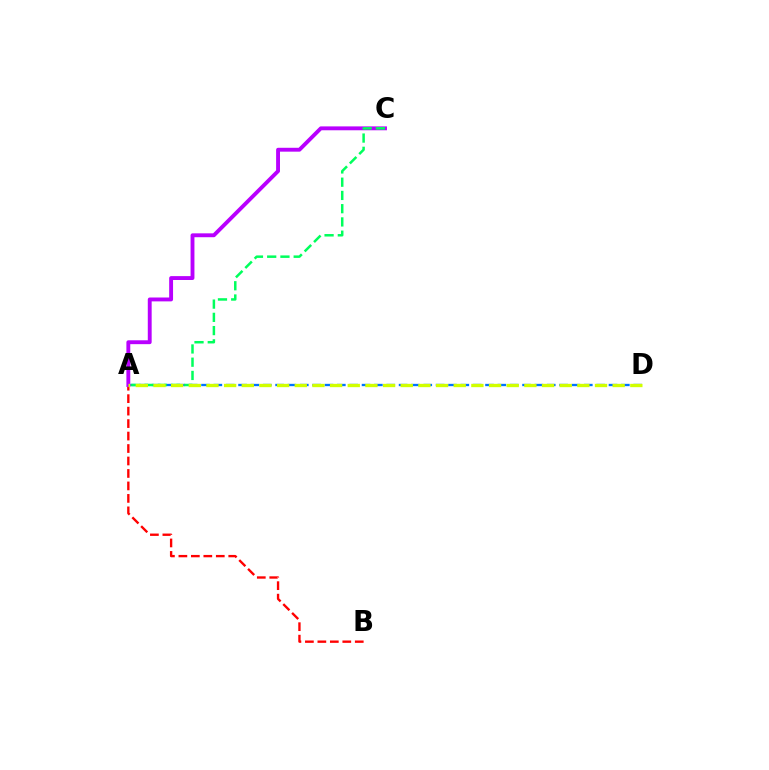{('A', 'D'): [{'color': '#0074ff', 'line_style': 'dashed', 'thickness': 1.68}, {'color': '#d1ff00', 'line_style': 'dashed', 'thickness': 2.4}], ('A', 'B'): [{'color': '#ff0000', 'line_style': 'dashed', 'thickness': 1.69}], ('A', 'C'): [{'color': '#b900ff', 'line_style': 'solid', 'thickness': 2.79}, {'color': '#00ff5c', 'line_style': 'dashed', 'thickness': 1.8}]}